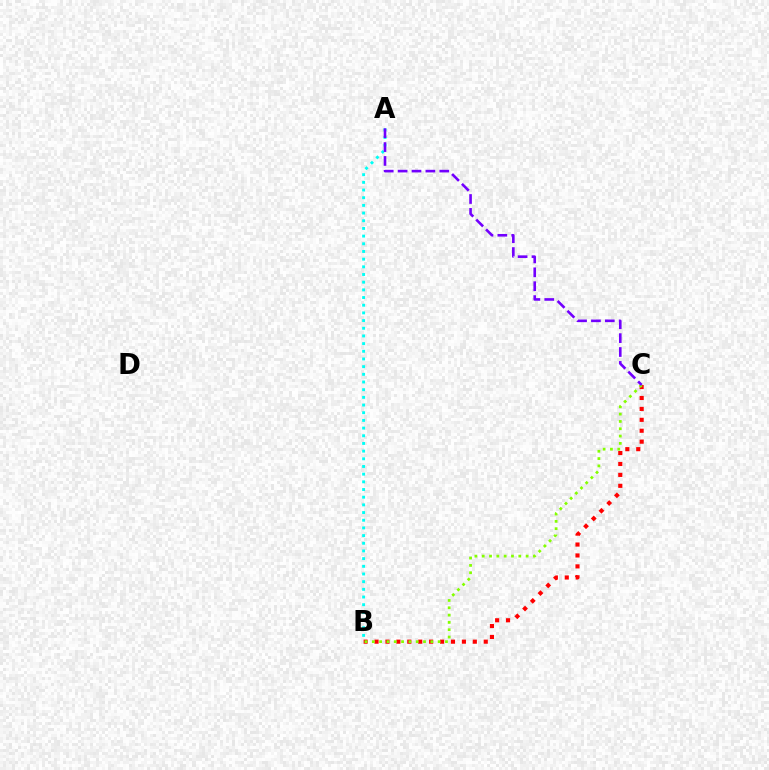{('B', 'C'): [{'color': '#ff0000', 'line_style': 'dotted', 'thickness': 2.97}, {'color': '#84ff00', 'line_style': 'dotted', 'thickness': 1.99}], ('A', 'B'): [{'color': '#00fff6', 'line_style': 'dotted', 'thickness': 2.09}], ('A', 'C'): [{'color': '#7200ff', 'line_style': 'dashed', 'thickness': 1.89}]}